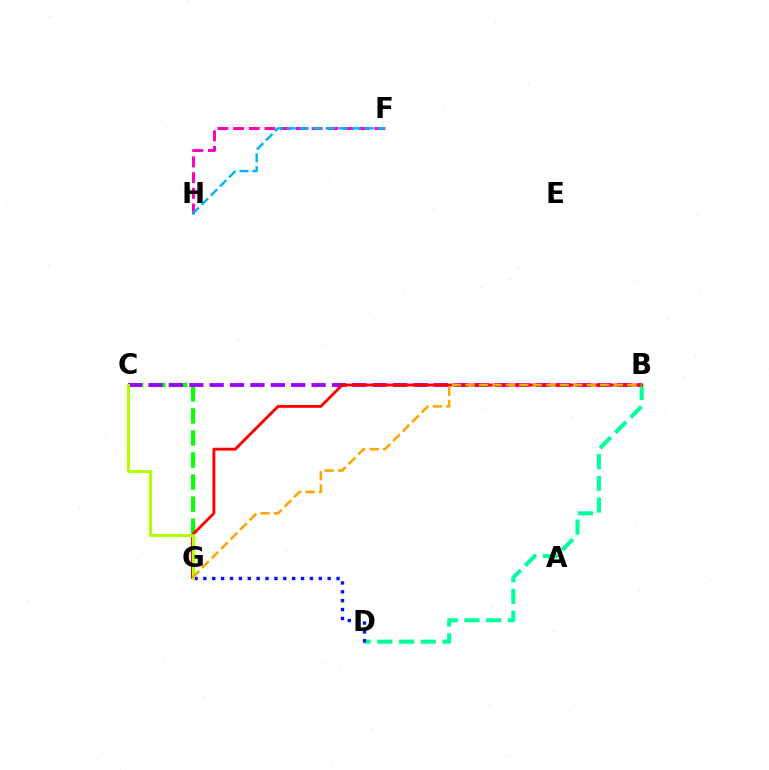{('C', 'G'): [{'color': '#08ff00', 'line_style': 'dashed', 'thickness': 3.0}, {'color': '#b3ff00', 'line_style': 'solid', 'thickness': 2.18}], ('F', 'H'): [{'color': '#ff00bd', 'line_style': 'dashed', 'thickness': 2.13}, {'color': '#00b5ff', 'line_style': 'dashed', 'thickness': 1.76}], ('B', 'C'): [{'color': '#9b00ff', 'line_style': 'dashed', 'thickness': 2.77}], ('B', 'D'): [{'color': '#00ff9d', 'line_style': 'dashed', 'thickness': 2.95}], ('B', 'G'): [{'color': '#ff0000', 'line_style': 'solid', 'thickness': 2.07}, {'color': '#ffa500', 'line_style': 'dashed', 'thickness': 1.83}], ('D', 'G'): [{'color': '#0010ff', 'line_style': 'dotted', 'thickness': 2.41}]}